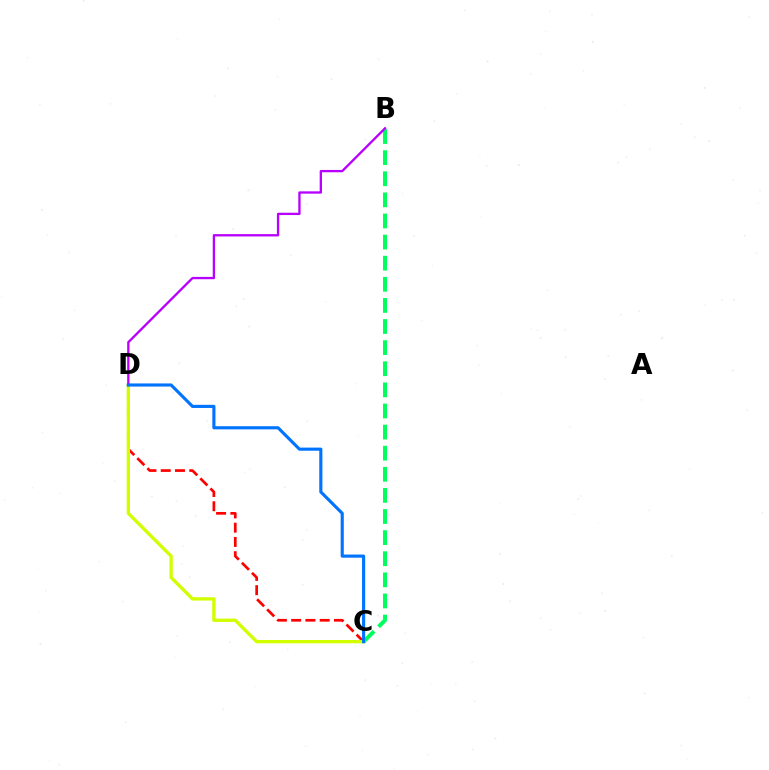{('B', 'C'): [{'color': '#00ff5c', 'line_style': 'dashed', 'thickness': 2.87}], ('C', 'D'): [{'color': '#ff0000', 'line_style': 'dashed', 'thickness': 1.94}, {'color': '#d1ff00', 'line_style': 'solid', 'thickness': 2.4}, {'color': '#0074ff', 'line_style': 'solid', 'thickness': 2.25}], ('B', 'D'): [{'color': '#b900ff', 'line_style': 'solid', 'thickness': 1.67}]}